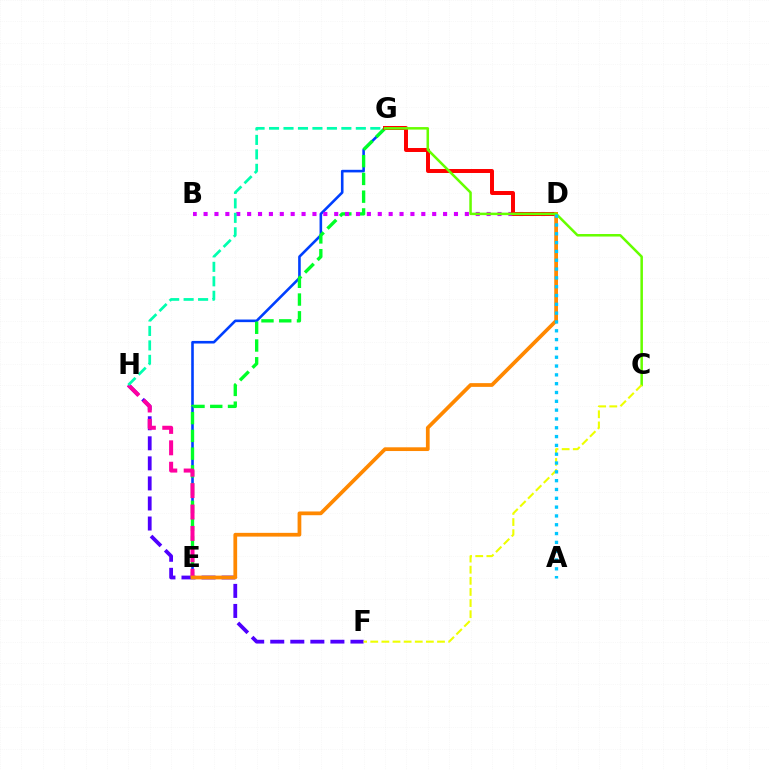{('E', 'G'): [{'color': '#003fff', 'line_style': 'solid', 'thickness': 1.87}, {'color': '#00ff27', 'line_style': 'dashed', 'thickness': 2.41}], ('F', 'H'): [{'color': '#4f00ff', 'line_style': 'dashed', 'thickness': 2.72}], ('B', 'D'): [{'color': '#d600ff', 'line_style': 'dotted', 'thickness': 2.96}], ('E', 'H'): [{'color': '#ff00a0', 'line_style': 'dashed', 'thickness': 2.91}], ('D', 'G'): [{'color': '#ff0000', 'line_style': 'solid', 'thickness': 2.86}], ('D', 'E'): [{'color': '#ff8800', 'line_style': 'solid', 'thickness': 2.69}], ('G', 'H'): [{'color': '#00ffaf', 'line_style': 'dashed', 'thickness': 1.97}], ('C', 'G'): [{'color': '#66ff00', 'line_style': 'solid', 'thickness': 1.82}], ('C', 'F'): [{'color': '#eeff00', 'line_style': 'dashed', 'thickness': 1.51}], ('A', 'D'): [{'color': '#00c7ff', 'line_style': 'dotted', 'thickness': 2.4}]}